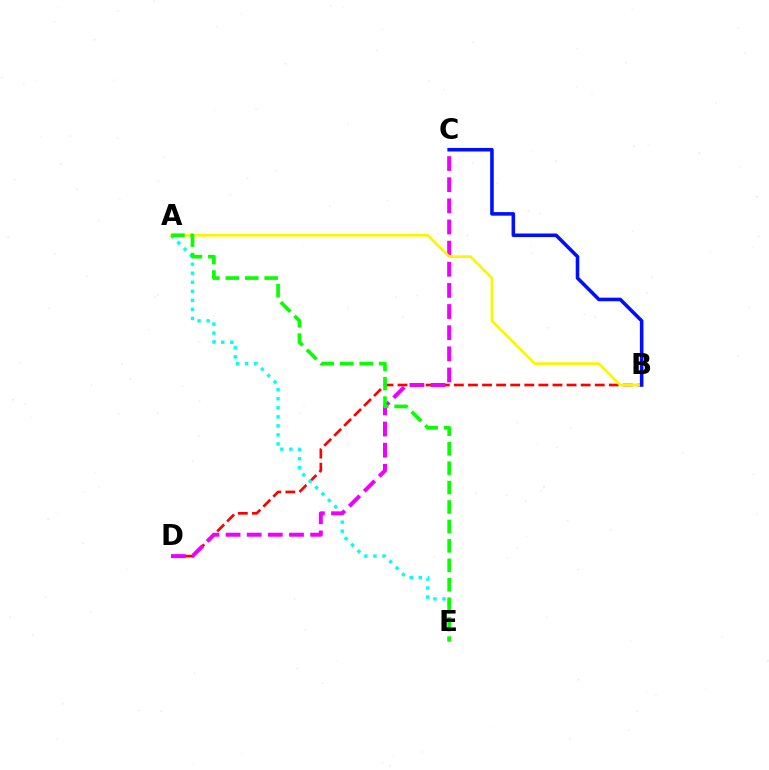{('B', 'D'): [{'color': '#ff0000', 'line_style': 'dashed', 'thickness': 1.91}], ('A', 'E'): [{'color': '#00fff6', 'line_style': 'dotted', 'thickness': 2.45}, {'color': '#08ff00', 'line_style': 'dashed', 'thickness': 2.64}], ('C', 'D'): [{'color': '#ee00ff', 'line_style': 'dashed', 'thickness': 2.87}], ('A', 'B'): [{'color': '#fcf500', 'line_style': 'solid', 'thickness': 1.93}], ('B', 'C'): [{'color': '#0010ff', 'line_style': 'solid', 'thickness': 2.57}]}